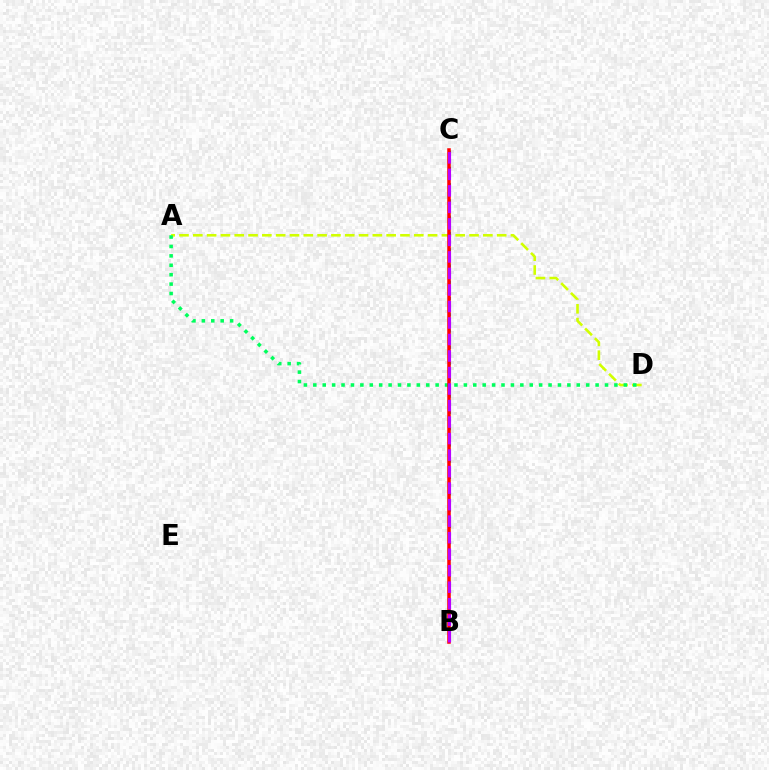{('A', 'D'): [{'color': '#d1ff00', 'line_style': 'dashed', 'thickness': 1.88}, {'color': '#00ff5c', 'line_style': 'dotted', 'thickness': 2.56}], ('B', 'C'): [{'color': '#0074ff', 'line_style': 'dotted', 'thickness': 2.21}, {'color': '#ff0000', 'line_style': 'solid', 'thickness': 2.53}, {'color': '#b900ff', 'line_style': 'dashed', 'thickness': 2.24}]}